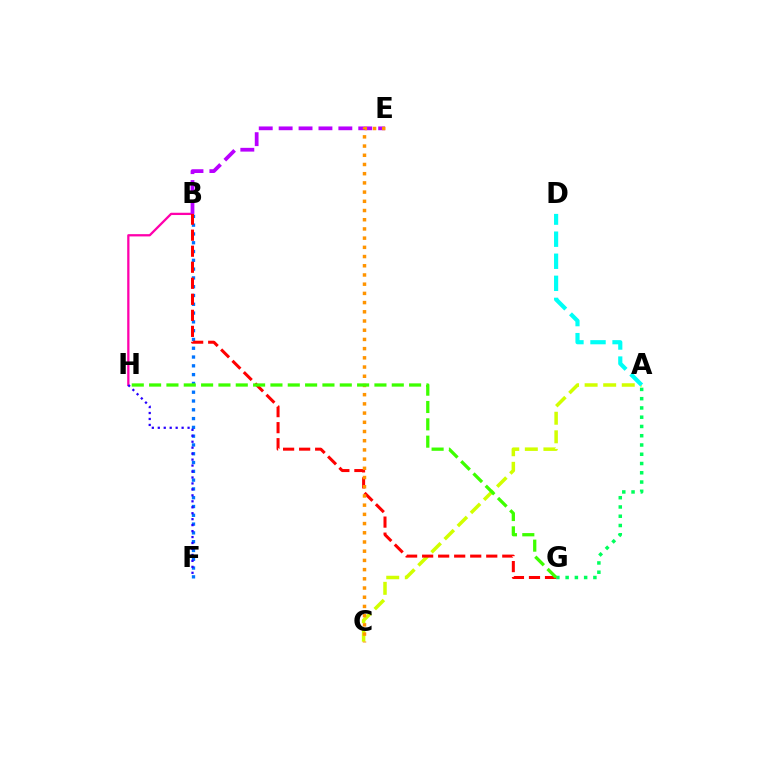{('B', 'H'): [{'color': '#ff00ac', 'line_style': 'solid', 'thickness': 1.64}], ('A', 'G'): [{'color': '#00ff5c', 'line_style': 'dotted', 'thickness': 2.52}], ('B', 'E'): [{'color': '#b900ff', 'line_style': 'dashed', 'thickness': 2.7}], ('A', 'C'): [{'color': '#d1ff00', 'line_style': 'dashed', 'thickness': 2.52}], ('B', 'F'): [{'color': '#0074ff', 'line_style': 'dotted', 'thickness': 2.39}], ('B', 'G'): [{'color': '#ff0000', 'line_style': 'dashed', 'thickness': 2.18}], ('A', 'D'): [{'color': '#00fff6', 'line_style': 'dashed', 'thickness': 3.0}], ('C', 'E'): [{'color': '#ff9400', 'line_style': 'dotted', 'thickness': 2.5}], ('G', 'H'): [{'color': '#3dff00', 'line_style': 'dashed', 'thickness': 2.35}], ('F', 'H'): [{'color': '#2500ff', 'line_style': 'dotted', 'thickness': 1.62}]}